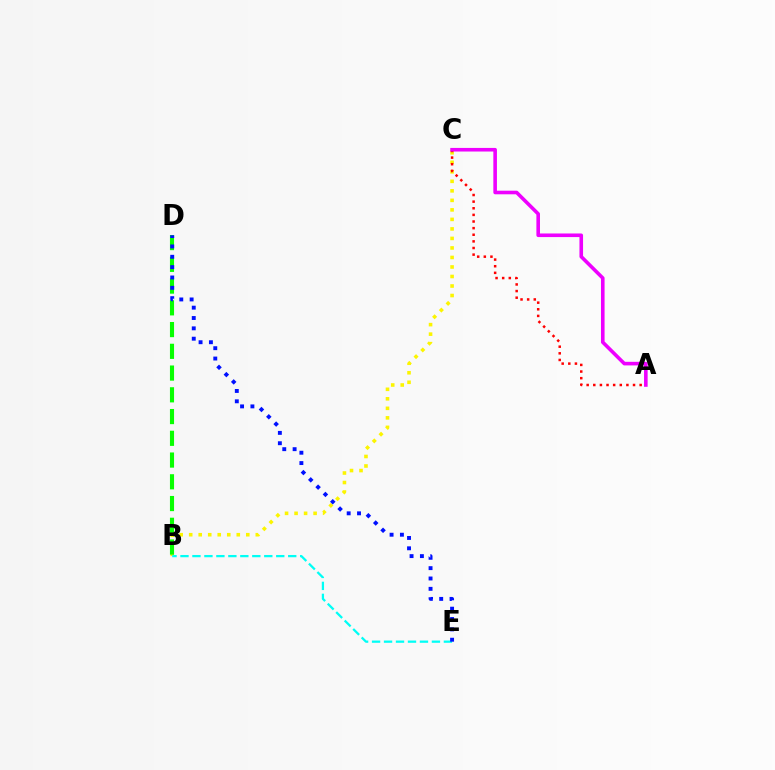{('B', 'C'): [{'color': '#fcf500', 'line_style': 'dotted', 'thickness': 2.59}], ('A', 'C'): [{'color': '#ff0000', 'line_style': 'dotted', 'thickness': 1.8}, {'color': '#ee00ff', 'line_style': 'solid', 'thickness': 2.59}], ('B', 'D'): [{'color': '#08ff00', 'line_style': 'dashed', 'thickness': 2.95}], ('B', 'E'): [{'color': '#00fff6', 'line_style': 'dashed', 'thickness': 1.63}], ('D', 'E'): [{'color': '#0010ff', 'line_style': 'dotted', 'thickness': 2.81}]}